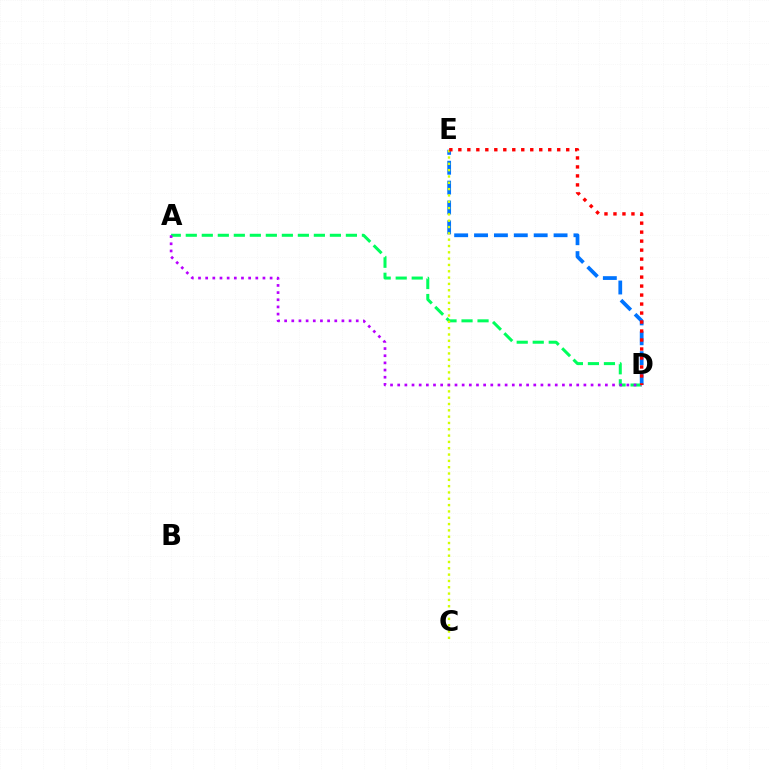{('D', 'E'): [{'color': '#0074ff', 'line_style': 'dashed', 'thickness': 2.7}, {'color': '#ff0000', 'line_style': 'dotted', 'thickness': 2.44}], ('A', 'D'): [{'color': '#00ff5c', 'line_style': 'dashed', 'thickness': 2.18}, {'color': '#b900ff', 'line_style': 'dotted', 'thickness': 1.95}], ('C', 'E'): [{'color': '#d1ff00', 'line_style': 'dotted', 'thickness': 1.72}]}